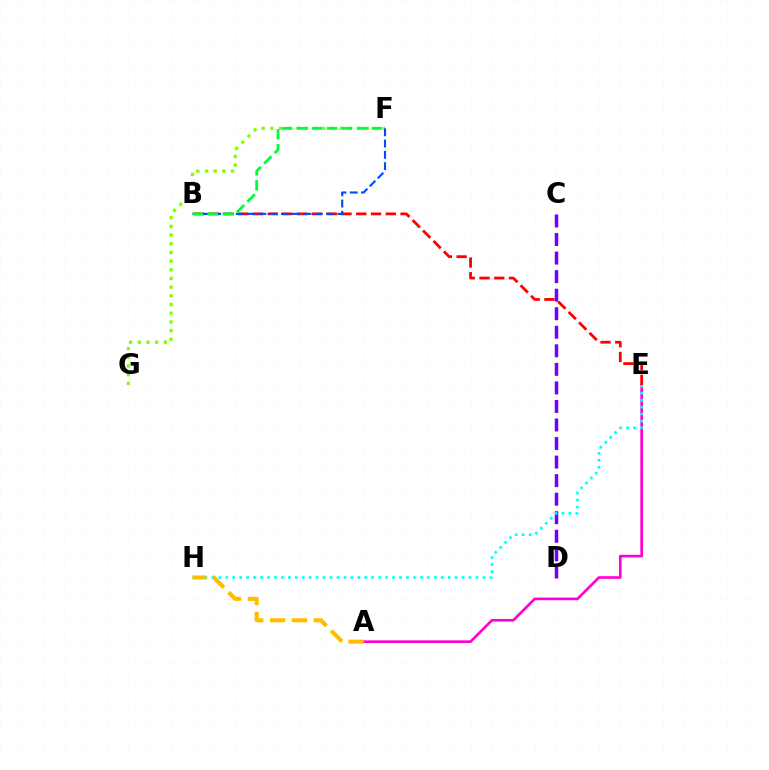{('A', 'E'): [{'color': '#ff00cf', 'line_style': 'solid', 'thickness': 1.91}], ('B', 'E'): [{'color': '#ff0000', 'line_style': 'dashed', 'thickness': 2.0}], ('C', 'D'): [{'color': '#7200ff', 'line_style': 'dashed', 'thickness': 2.52}], ('F', 'G'): [{'color': '#84ff00', 'line_style': 'dotted', 'thickness': 2.36}], ('B', 'F'): [{'color': '#004bff', 'line_style': 'dashed', 'thickness': 1.53}, {'color': '#00ff39', 'line_style': 'dashed', 'thickness': 2.04}], ('E', 'H'): [{'color': '#00fff6', 'line_style': 'dotted', 'thickness': 1.89}], ('A', 'H'): [{'color': '#ffbd00', 'line_style': 'dashed', 'thickness': 2.96}]}